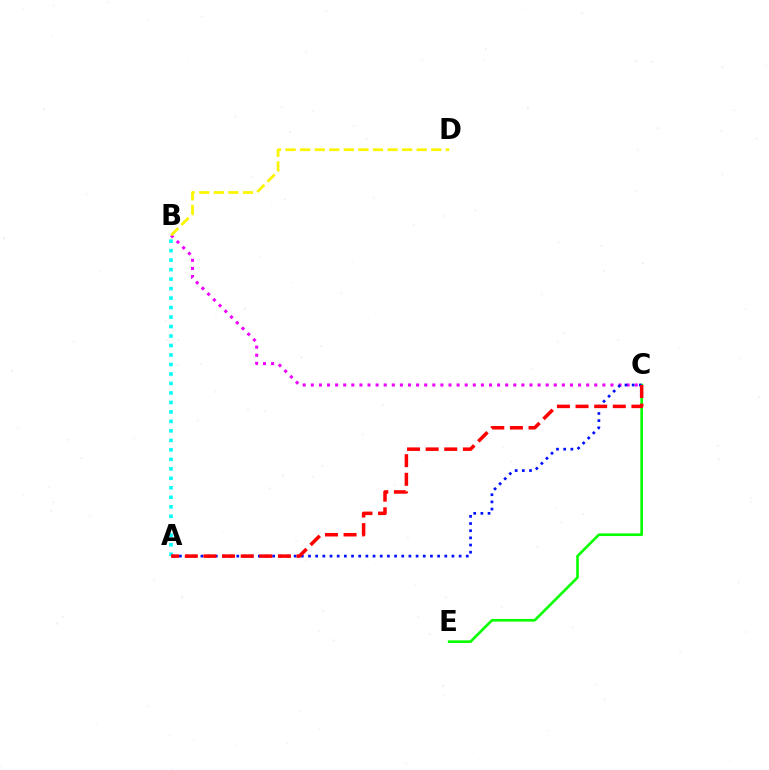{('B', 'C'): [{'color': '#ee00ff', 'line_style': 'dotted', 'thickness': 2.2}], ('A', 'B'): [{'color': '#00fff6', 'line_style': 'dotted', 'thickness': 2.58}], ('B', 'D'): [{'color': '#fcf500', 'line_style': 'dashed', 'thickness': 1.98}], ('C', 'E'): [{'color': '#08ff00', 'line_style': 'solid', 'thickness': 1.9}], ('A', 'C'): [{'color': '#0010ff', 'line_style': 'dotted', 'thickness': 1.95}, {'color': '#ff0000', 'line_style': 'dashed', 'thickness': 2.53}]}